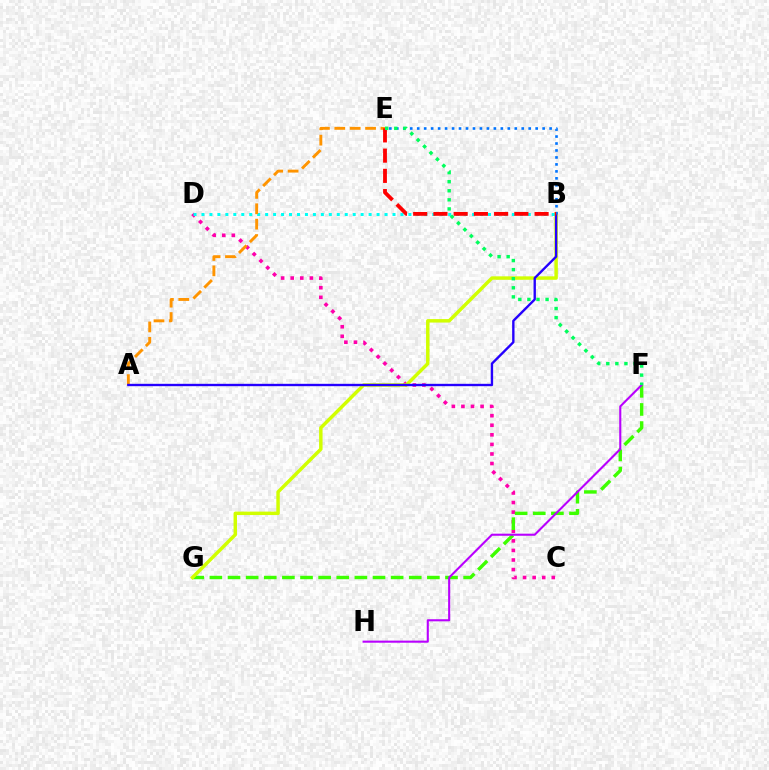{('C', 'D'): [{'color': '#ff00ac', 'line_style': 'dotted', 'thickness': 2.6}], ('F', 'G'): [{'color': '#3dff00', 'line_style': 'dashed', 'thickness': 2.46}], ('B', 'G'): [{'color': '#d1ff00', 'line_style': 'solid', 'thickness': 2.49}], ('B', 'D'): [{'color': '#00fff6', 'line_style': 'dotted', 'thickness': 2.16}], ('A', 'E'): [{'color': '#ff9400', 'line_style': 'dashed', 'thickness': 2.09}], ('A', 'B'): [{'color': '#2500ff', 'line_style': 'solid', 'thickness': 1.71}], ('B', 'E'): [{'color': '#0074ff', 'line_style': 'dotted', 'thickness': 1.89}, {'color': '#ff0000', 'line_style': 'dashed', 'thickness': 2.75}], ('F', 'H'): [{'color': '#b900ff', 'line_style': 'solid', 'thickness': 1.51}], ('E', 'F'): [{'color': '#00ff5c', 'line_style': 'dotted', 'thickness': 2.47}]}